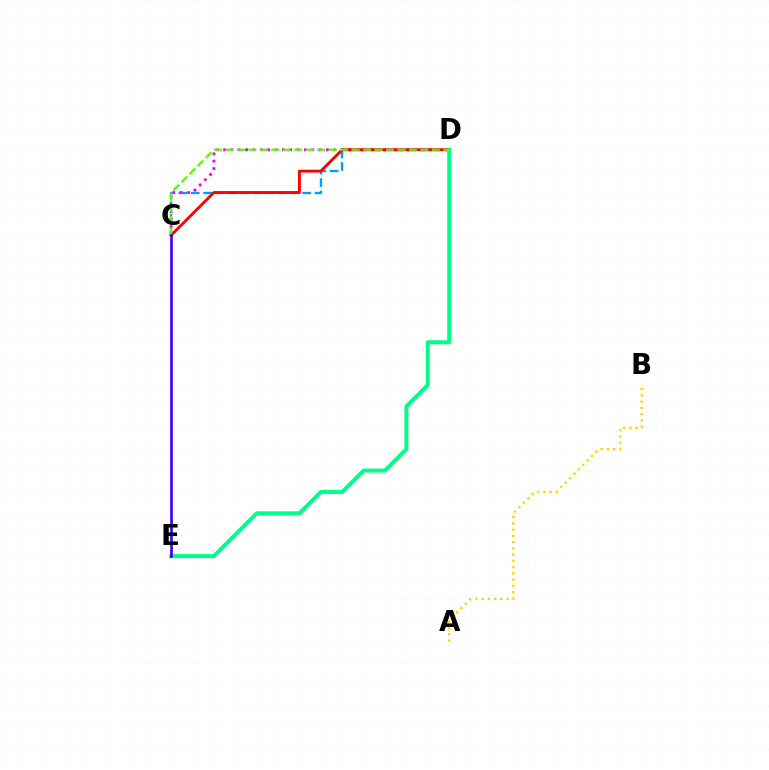{('C', 'D'): [{'color': '#009eff', 'line_style': 'dashed', 'thickness': 1.68}, {'color': '#ff00ed', 'line_style': 'dotted', 'thickness': 2.0}, {'color': '#ff0000', 'line_style': 'solid', 'thickness': 2.07}, {'color': '#4fff00', 'line_style': 'dashed', 'thickness': 1.56}], ('A', 'B'): [{'color': '#ffd500', 'line_style': 'dotted', 'thickness': 1.7}], ('D', 'E'): [{'color': '#00ff86', 'line_style': 'solid', 'thickness': 2.87}], ('C', 'E'): [{'color': '#3700ff', 'line_style': 'solid', 'thickness': 1.9}]}